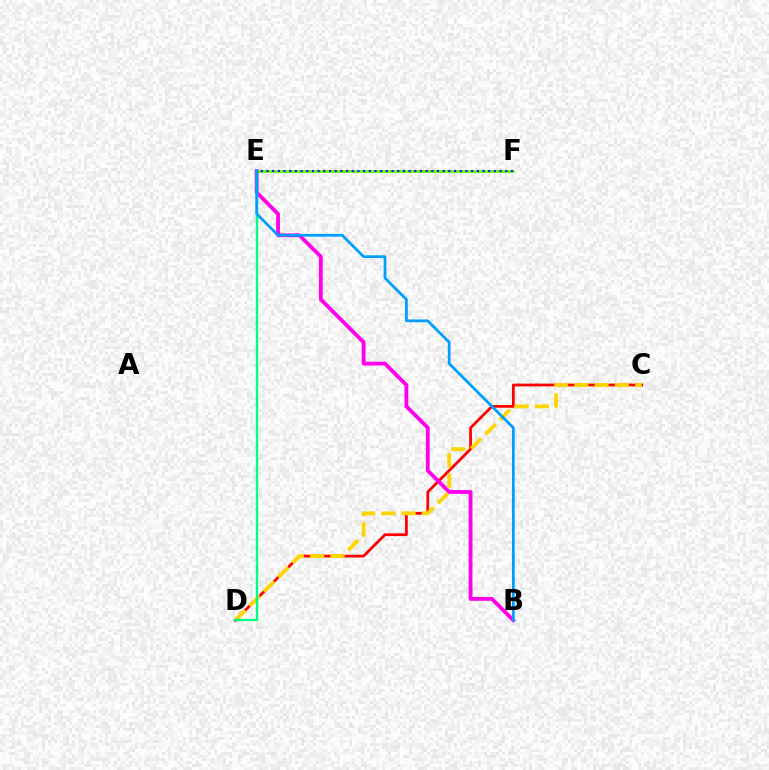{('E', 'F'): [{'color': '#4fff00', 'line_style': 'solid', 'thickness': 1.93}, {'color': '#3700ff', 'line_style': 'dotted', 'thickness': 1.54}], ('C', 'D'): [{'color': '#ff0000', 'line_style': 'solid', 'thickness': 1.99}, {'color': '#ffd500', 'line_style': 'dashed', 'thickness': 2.75}], ('B', 'E'): [{'color': '#ff00ed', 'line_style': 'solid', 'thickness': 2.74}, {'color': '#009eff', 'line_style': 'solid', 'thickness': 1.98}], ('D', 'E'): [{'color': '#00ff86', 'line_style': 'solid', 'thickness': 1.72}]}